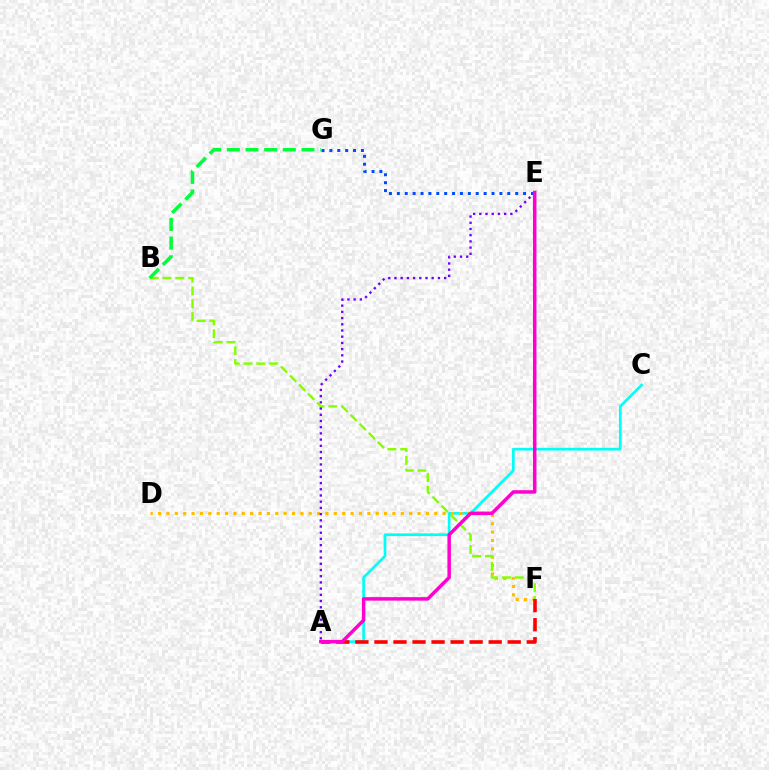{('A', 'C'): [{'color': '#00fff6', 'line_style': 'solid', 'thickness': 1.95}], ('D', 'F'): [{'color': '#ffbd00', 'line_style': 'dotted', 'thickness': 2.27}], ('B', 'F'): [{'color': '#84ff00', 'line_style': 'dashed', 'thickness': 1.74}], ('B', 'G'): [{'color': '#00ff39', 'line_style': 'dashed', 'thickness': 2.53}], ('E', 'G'): [{'color': '#004bff', 'line_style': 'dotted', 'thickness': 2.14}], ('A', 'F'): [{'color': '#ff0000', 'line_style': 'dashed', 'thickness': 2.59}], ('A', 'E'): [{'color': '#7200ff', 'line_style': 'dotted', 'thickness': 1.69}, {'color': '#ff00cf', 'line_style': 'solid', 'thickness': 2.52}]}